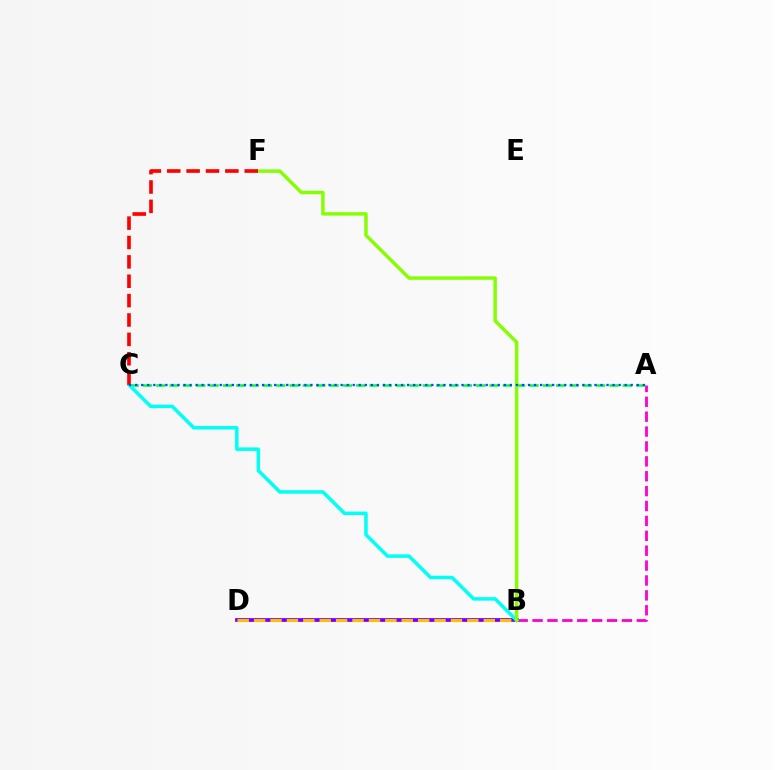{('A', 'B'): [{'color': '#ff00cf', 'line_style': 'dashed', 'thickness': 2.02}], ('B', 'D'): [{'color': '#7200ff', 'line_style': 'solid', 'thickness': 2.7}, {'color': '#ffbd00', 'line_style': 'dashed', 'thickness': 2.23}], ('A', 'C'): [{'color': '#00ff39', 'line_style': 'dashed', 'thickness': 1.81}, {'color': '#004bff', 'line_style': 'dotted', 'thickness': 1.64}], ('B', 'C'): [{'color': '#00fff6', 'line_style': 'solid', 'thickness': 2.51}], ('B', 'F'): [{'color': '#84ff00', 'line_style': 'solid', 'thickness': 2.47}], ('C', 'F'): [{'color': '#ff0000', 'line_style': 'dashed', 'thickness': 2.63}]}